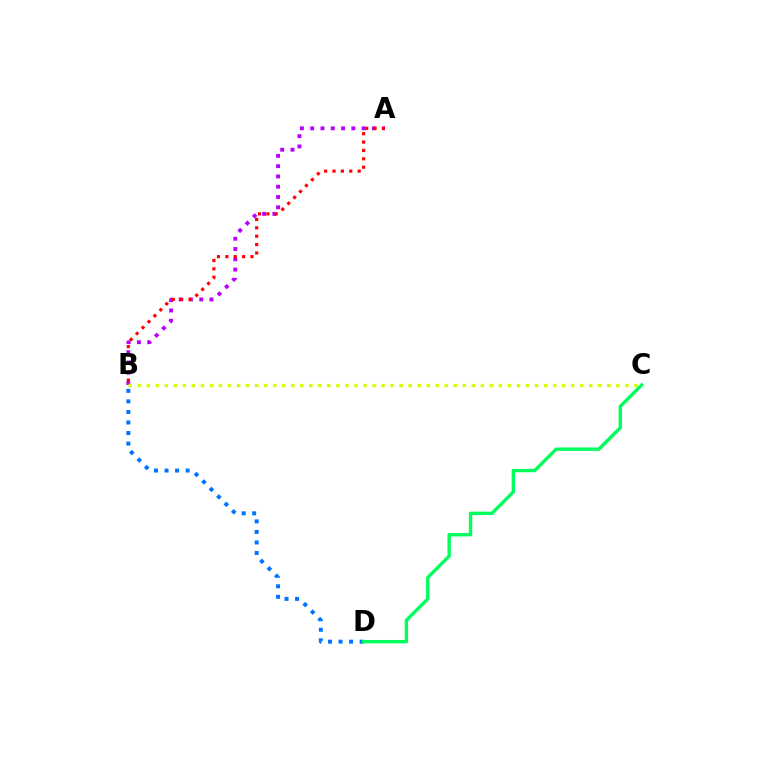{('A', 'B'): [{'color': '#b900ff', 'line_style': 'dotted', 'thickness': 2.79}, {'color': '#ff0000', 'line_style': 'dotted', 'thickness': 2.28}], ('B', 'C'): [{'color': '#d1ff00', 'line_style': 'dotted', 'thickness': 2.45}], ('B', 'D'): [{'color': '#0074ff', 'line_style': 'dotted', 'thickness': 2.86}], ('C', 'D'): [{'color': '#00ff5c', 'line_style': 'solid', 'thickness': 2.43}]}